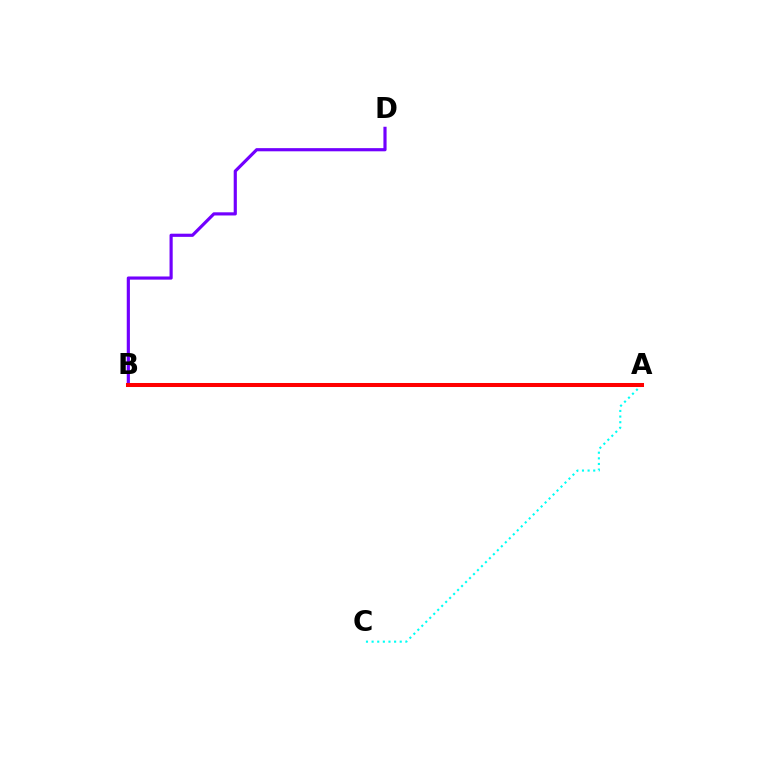{('A', 'C'): [{'color': '#00fff6', 'line_style': 'dotted', 'thickness': 1.53}], ('B', 'D'): [{'color': '#7200ff', 'line_style': 'solid', 'thickness': 2.28}], ('A', 'B'): [{'color': '#84ff00', 'line_style': 'solid', 'thickness': 1.56}, {'color': '#ff0000', 'line_style': 'solid', 'thickness': 2.9}]}